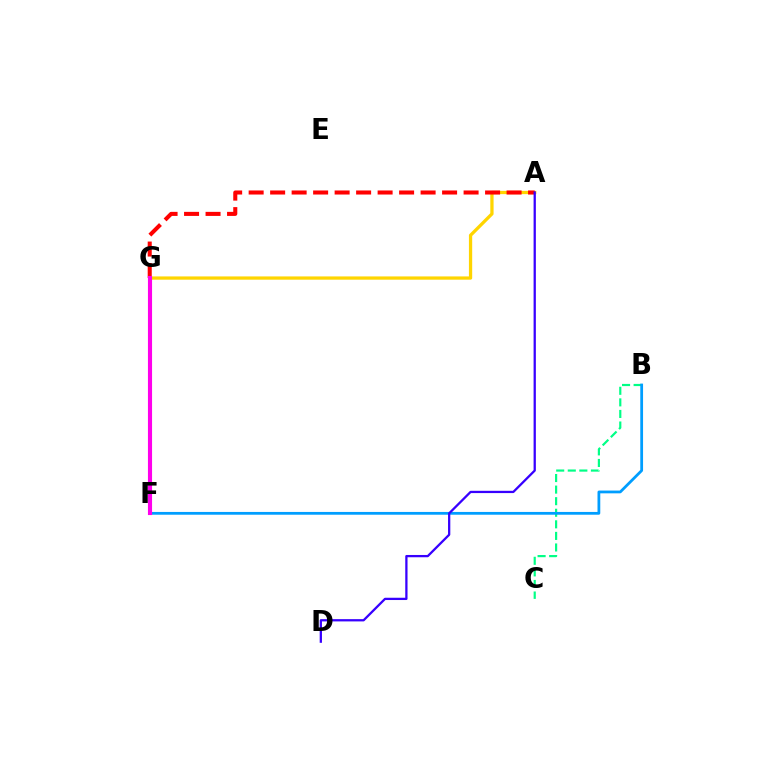{('A', 'G'): [{'color': '#ffd500', 'line_style': 'solid', 'thickness': 2.35}, {'color': '#ff0000', 'line_style': 'dashed', 'thickness': 2.92}], ('F', 'G'): [{'color': '#4fff00', 'line_style': 'solid', 'thickness': 1.52}, {'color': '#ff00ed', 'line_style': 'solid', 'thickness': 2.96}], ('B', 'C'): [{'color': '#00ff86', 'line_style': 'dashed', 'thickness': 1.57}], ('B', 'F'): [{'color': '#009eff', 'line_style': 'solid', 'thickness': 2.0}], ('A', 'D'): [{'color': '#3700ff', 'line_style': 'solid', 'thickness': 1.64}]}